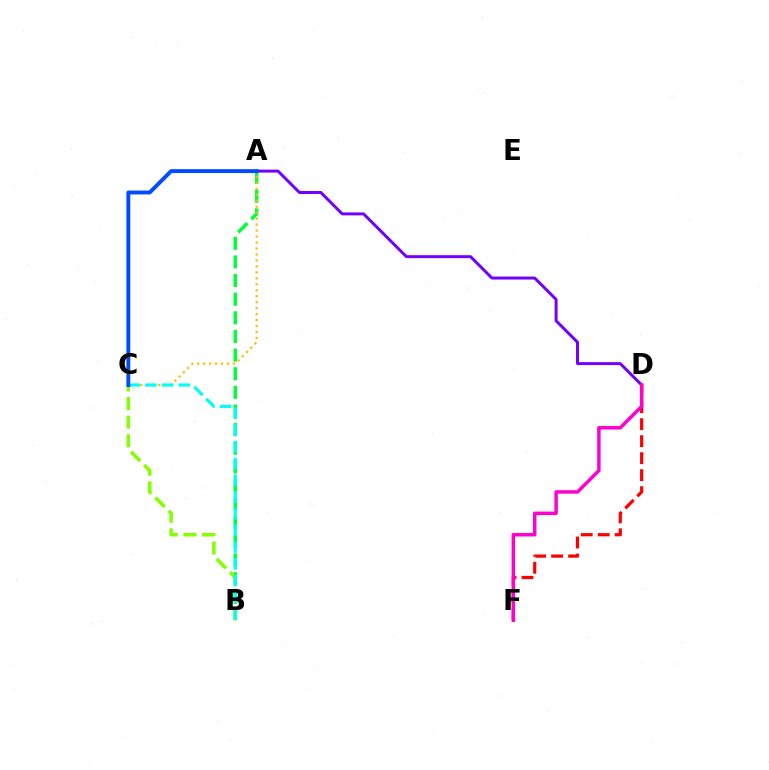{('A', 'D'): [{'color': '#7200ff', 'line_style': 'solid', 'thickness': 2.13}], ('D', 'F'): [{'color': '#ff0000', 'line_style': 'dashed', 'thickness': 2.31}, {'color': '#ff00cf', 'line_style': 'solid', 'thickness': 2.51}], ('A', 'B'): [{'color': '#00ff39', 'line_style': 'dashed', 'thickness': 2.53}], ('B', 'C'): [{'color': '#84ff00', 'line_style': 'dashed', 'thickness': 2.53}, {'color': '#00fff6', 'line_style': 'dashed', 'thickness': 2.27}], ('A', 'C'): [{'color': '#ffbd00', 'line_style': 'dotted', 'thickness': 1.62}, {'color': '#004bff', 'line_style': 'solid', 'thickness': 2.8}]}